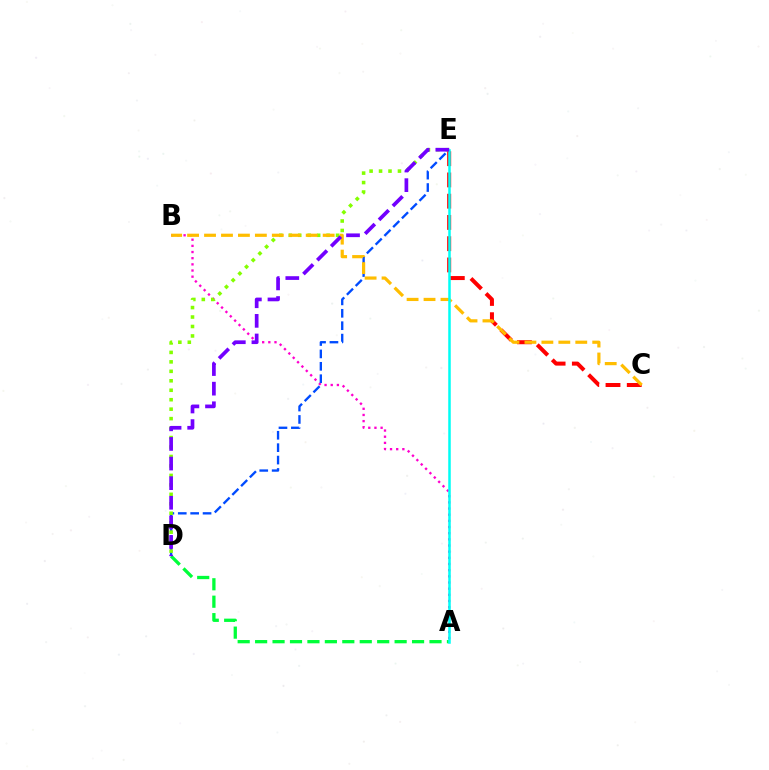{('A', 'B'): [{'color': '#ff00cf', 'line_style': 'dotted', 'thickness': 1.67}], ('A', 'D'): [{'color': '#00ff39', 'line_style': 'dashed', 'thickness': 2.37}], ('D', 'E'): [{'color': '#004bff', 'line_style': 'dashed', 'thickness': 1.68}, {'color': '#84ff00', 'line_style': 'dotted', 'thickness': 2.57}, {'color': '#7200ff', 'line_style': 'dashed', 'thickness': 2.66}], ('C', 'E'): [{'color': '#ff0000', 'line_style': 'dashed', 'thickness': 2.89}], ('B', 'C'): [{'color': '#ffbd00', 'line_style': 'dashed', 'thickness': 2.3}], ('A', 'E'): [{'color': '#00fff6', 'line_style': 'solid', 'thickness': 1.82}]}